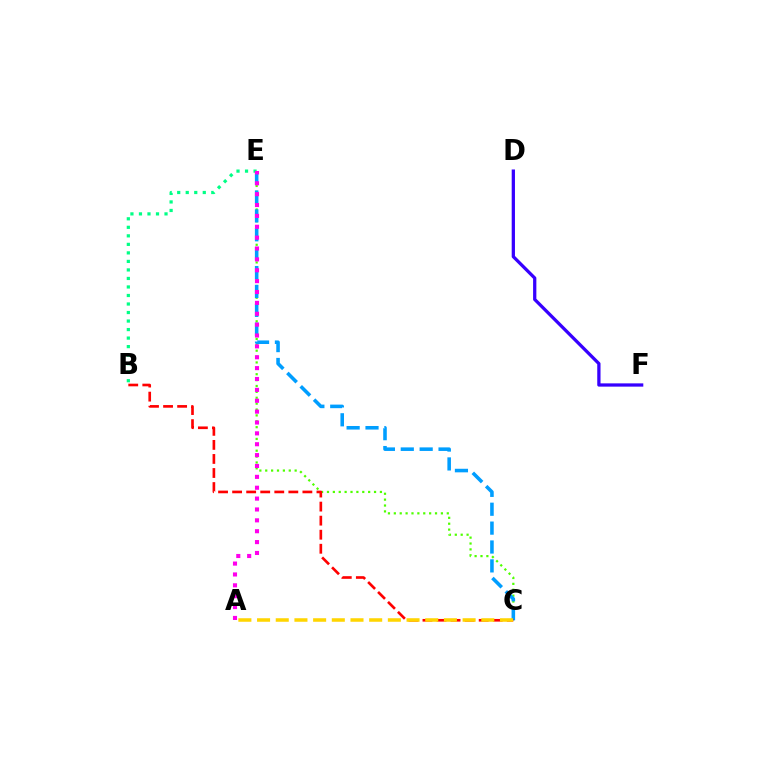{('C', 'E'): [{'color': '#4fff00', 'line_style': 'dotted', 'thickness': 1.6}, {'color': '#009eff', 'line_style': 'dashed', 'thickness': 2.57}], ('B', 'C'): [{'color': '#ff0000', 'line_style': 'dashed', 'thickness': 1.91}], ('B', 'E'): [{'color': '#00ff86', 'line_style': 'dotted', 'thickness': 2.31}], ('A', 'E'): [{'color': '#ff00ed', 'line_style': 'dotted', 'thickness': 2.95}], ('D', 'F'): [{'color': '#3700ff', 'line_style': 'solid', 'thickness': 2.35}], ('A', 'C'): [{'color': '#ffd500', 'line_style': 'dashed', 'thickness': 2.54}]}